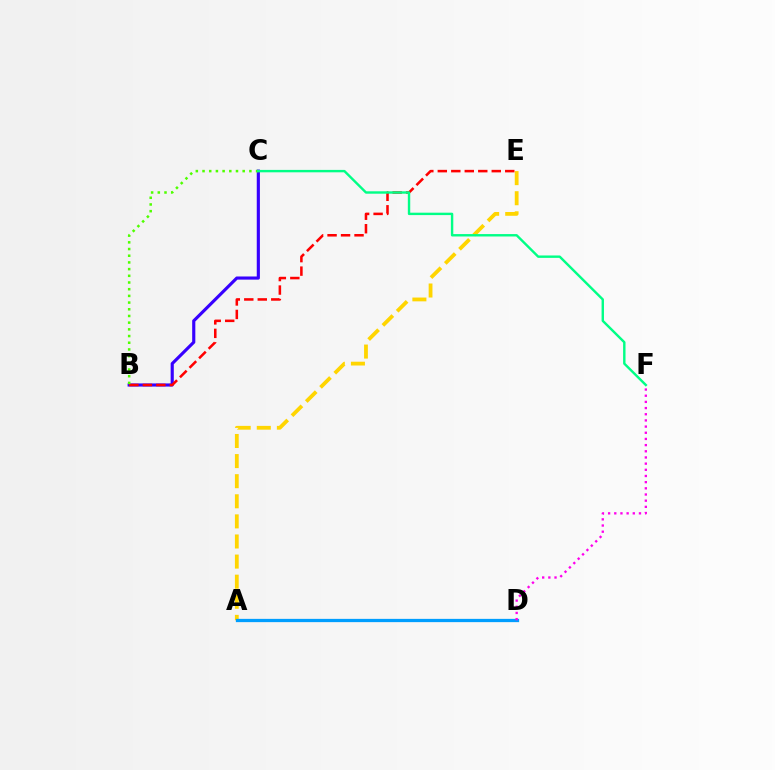{('A', 'E'): [{'color': '#ffd500', 'line_style': 'dashed', 'thickness': 2.73}], ('B', 'C'): [{'color': '#3700ff', 'line_style': 'solid', 'thickness': 2.26}, {'color': '#4fff00', 'line_style': 'dotted', 'thickness': 1.82}], ('A', 'D'): [{'color': '#009eff', 'line_style': 'solid', 'thickness': 2.35}], ('B', 'E'): [{'color': '#ff0000', 'line_style': 'dashed', 'thickness': 1.83}], ('D', 'F'): [{'color': '#ff00ed', 'line_style': 'dotted', 'thickness': 1.68}], ('C', 'F'): [{'color': '#00ff86', 'line_style': 'solid', 'thickness': 1.73}]}